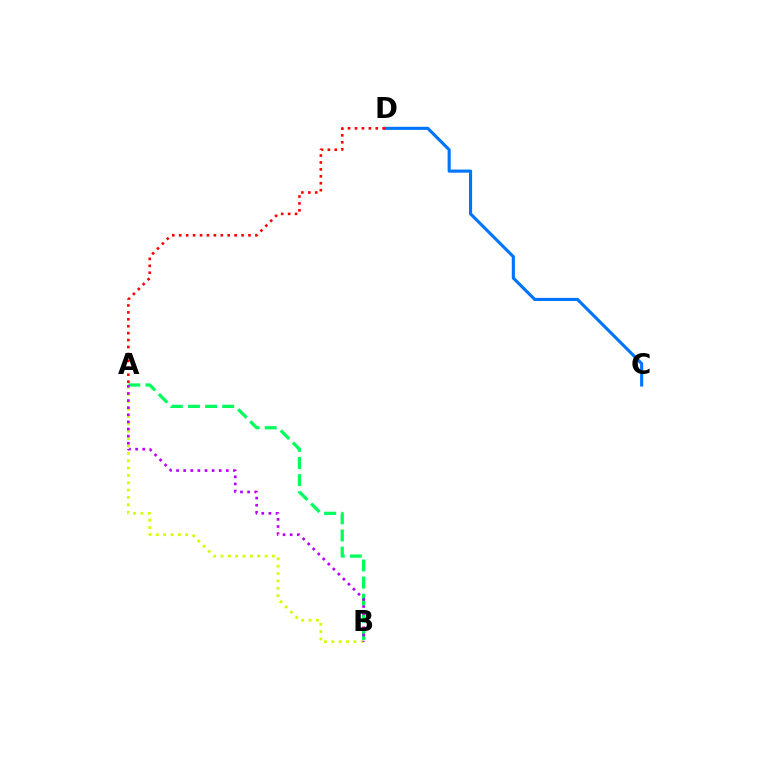{('A', 'B'): [{'color': '#d1ff00', 'line_style': 'dotted', 'thickness': 2.0}, {'color': '#00ff5c', 'line_style': 'dashed', 'thickness': 2.33}, {'color': '#b900ff', 'line_style': 'dotted', 'thickness': 1.93}], ('C', 'D'): [{'color': '#0074ff', 'line_style': 'solid', 'thickness': 2.23}], ('A', 'D'): [{'color': '#ff0000', 'line_style': 'dotted', 'thickness': 1.88}]}